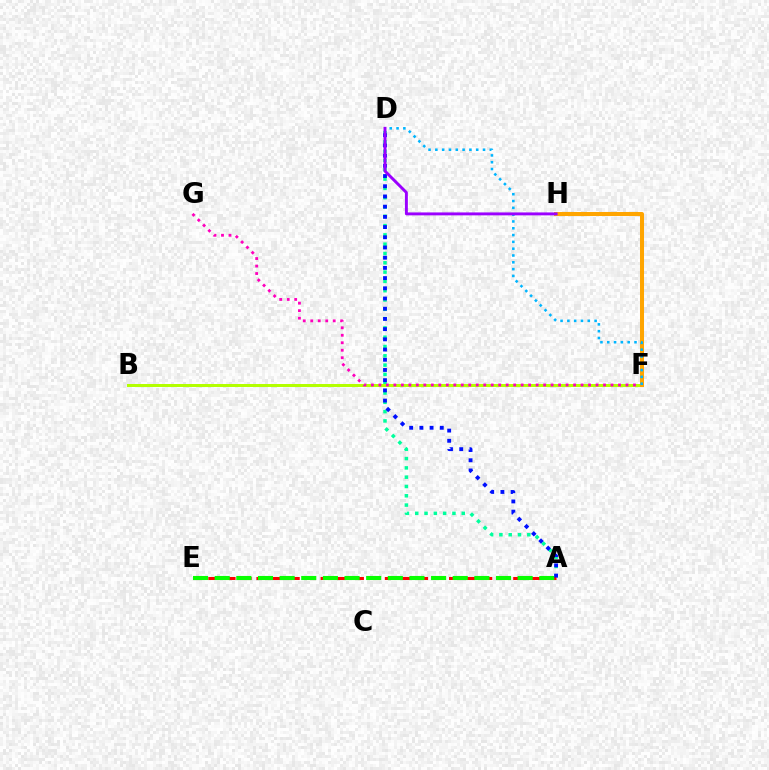{('A', 'D'): [{'color': '#00ff9d', 'line_style': 'dotted', 'thickness': 2.53}, {'color': '#0010ff', 'line_style': 'dotted', 'thickness': 2.77}], ('A', 'E'): [{'color': '#ff0000', 'line_style': 'dashed', 'thickness': 2.18}, {'color': '#08ff00', 'line_style': 'dashed', 'thickness': 2.94}], ('B', 'F'): [{'color': '#b3ff00', 'line_style': 'solid', 'thickness': 2.14}], ('F', 'G'): [{'color': '#ff00bd', 'line_style': 'dotted', 'thickness': 2.03}], ('F', 'H'): [{'color': '#ffa500', 'line_style': 'solid', 'thickness': 2.89}], ('D', 'F'): [{'color': '#00b5ff', 'line_style': 'dotted', 'thickness': 1.85}], ('D', 'H'): [{'color': '#9b00ff', 'line_style': 'solid', 'thickness': 2.1}]}